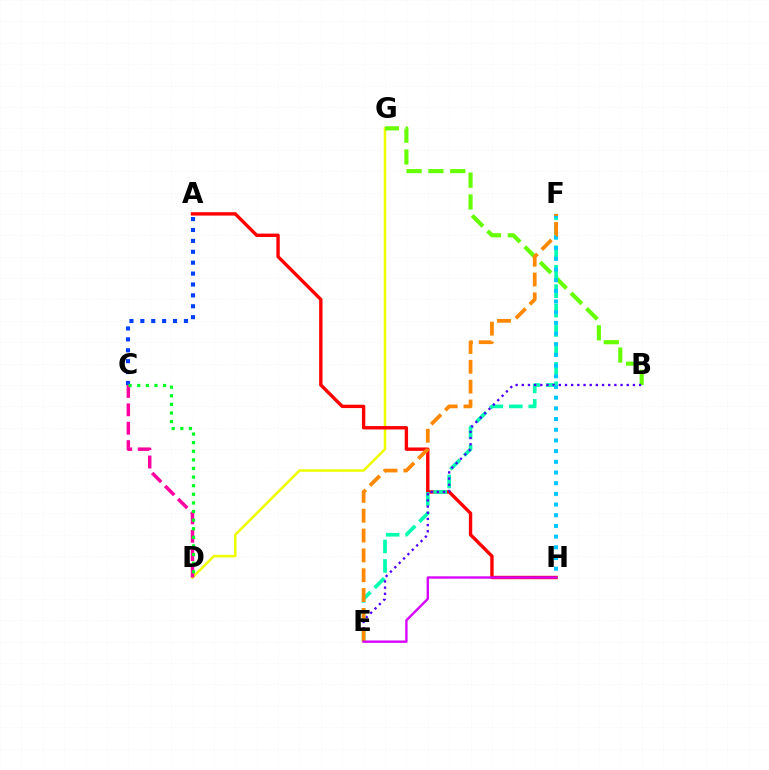{('D', 'G'): [{'color': '#eeff00', 'line_style': 'solid', 'thickness': 1.82}], ('B', 'G'): [{'color': '#66ff00', 'line_style': 'dashed', 'thickness': 2.97}], ('A', 'H'): [{'color': '#ff0000', 'line_style': 'solid', 'thickness': 2.43}], ('E', 'F'): [{'color': '#00ffaf', 'line_style': 'dashed', 'thickness': 2.64}, {'color': '#ff8800', 'line_style': 'dashed', 'thickness': 2.7}], ('B', 'E'): [{'color': '#4f00ff', 'line_style': 'dotted', 'thickness': 1.68}], ('F', 'H'): [{'color': '#00c7ff', 'line_style': 'dotted', 'thickness': 2.9}], ('A', 'C'): [{'color': '#003fff', 'line_style': 'dotted', 'thickness': 2.96}], ('E', 'H'): [{'color': '#d600ff', 'line_style': 'solid', 'thickness': 1.69}], ('C', 'D'): [{'color': '#ff00a0', 'line_style': 'dashed', 'thickness': 2.5}, {'color': '#00ff27', 'line_style': 'dotted', 'thickness': 2.34}]}